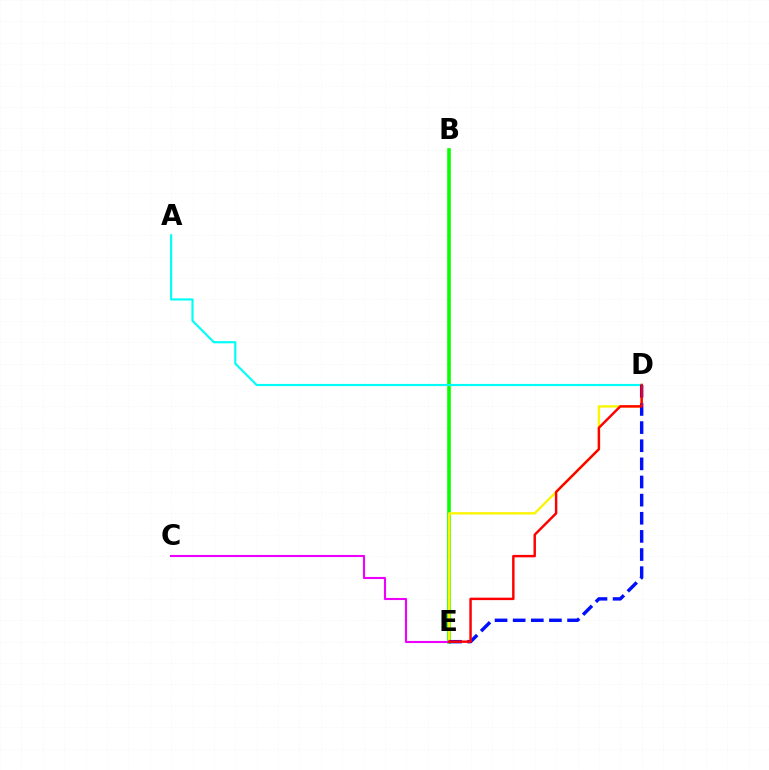{('B', 'E'): [{'color': '#08ff00', 'line_style': 'solid', 'thickness': 2.58}], ('D', 'E'): [{'color': '#fcf500', 'line_style': 'solid', 'thickness': 1.69}, {'color': '#0010ff', 'line_style': 'dashed', 'thickness': 2.46}, {'color': '#ff0000', 'line_style': 'solid', 'thickness': 1.76}], ('C', 'E'): [{'color': '#ee00ff', 'line_style': 'solid', 'thickness': 1.52}], ('A', 'D'): [{'color': '#00fff6', 'line_style': 'solid', 'thickness': 1.56}]}